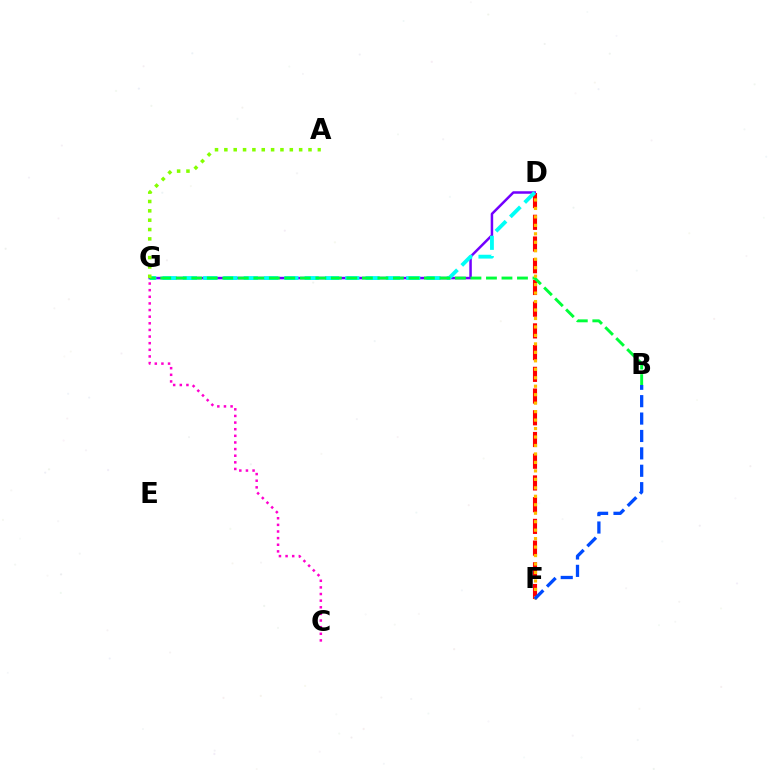{('D', 'F'): [{'color': '#ff0000', 'line_style': 'dashed', 'thickness': 2.95}, {'color': '#ffbd00', 'line_style': 'dotted', 'thickness': 2.3}], ('C', 'G'): [{'color': '#ff00cf', 'line_style': 'dotted', 'thickness': 1.8}], ('D', 'G'): [{'color': '#7200ff', 'line_style': 'solid', 'thickness': 1.8}, {'color': '#00fff6', 'line_style': 'dashed', 'thickness': 2.76}], ('B', 'G'): [{'color': '#00ff39', 'line_style': 'dashed', 'thickness': 2.11}], ('A', 'G'): [{'color': '#84ff00', 'line_style': 'dotted', 'thickness': 2.54}], ('B', 'F'): [{'color': '#004bff', 'line_style': 'dashed', 'thickness': 2.36}]}